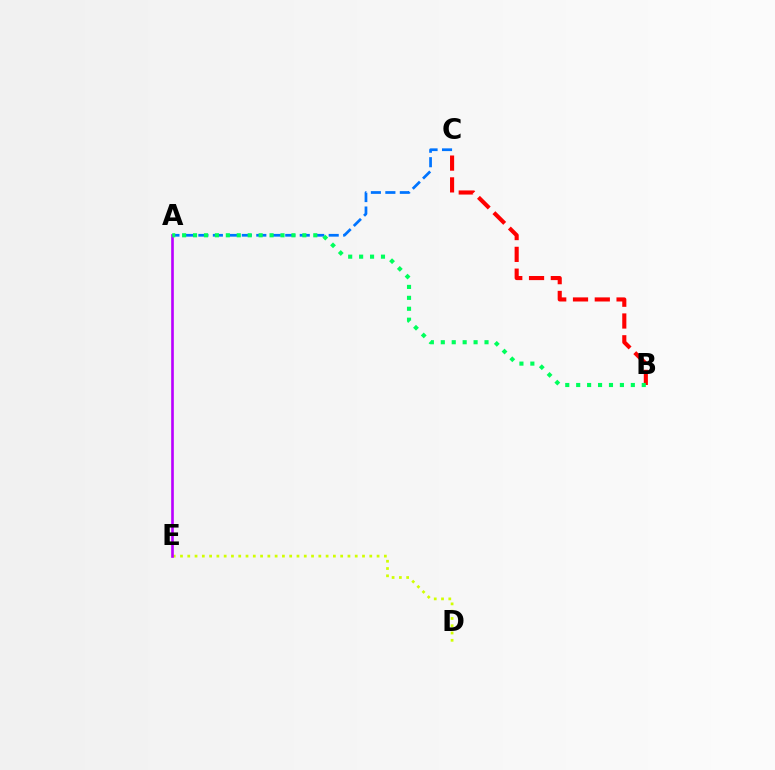{('A', 'C'): [{'color': '#0074ff', 'line_style': 'dashed', 'thickness': 1.97}], ('B', 'C'): [{'color': '#ff0000', 'line_style': 'dashed', 'thickness': 2.96}], ('D', 'E'): [{'color': '#d1ff00', 'line_style': 'dotted', 'thickness': 1.98}], ('A', 'E'): [{'color': '#b900ff', 'line_style': 'solid', 'thickness': 1.91}], ('A', 'B'): [{'color': '#00ff5c', 'line_style': 'dotted', 'thickness': 2.97}]}